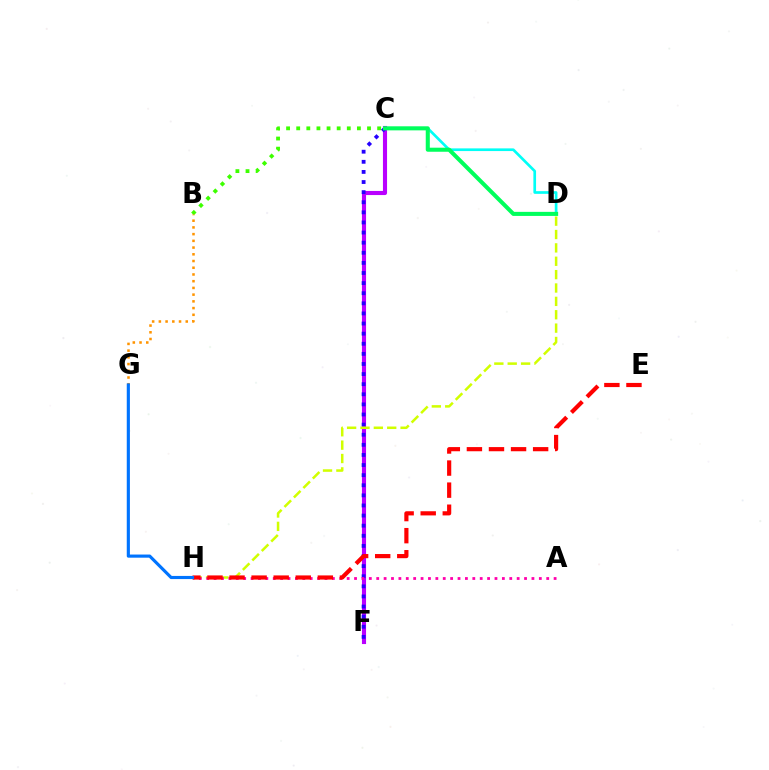{('C', 'F'): [{'color': '#b900ff', 'line_style': 'solid', 'thickness': 2.96}, {'color': '#2500ff', 'line_style': 'dotted', 'thickness': 2.75}], ('D', 'H'): [{'color': '#d1ff00', 'line_style': 'dashed', 'thickness': 1.82}], ('C', 'D'): [{'color': '#00fff6', 'line_style': 'solid', 'thickness': 1.93}, {'color': '#00ff5c', 'line_style': 'solid', 'thickness': 2.92}], ('A', 'H'): [{'color': '#ff00ac', 'line_style': 'dotted', 'thickness': 2.01}], ('B', 'C'): [{'color': '#3dff00', 'line_style': 'dotted', 'thickness': 2.75}], ('B', 'G'): [{'color': '#ff9400', 'line_style': 'dotted', 'thickness': 1.83}], ('E', 'H'): [{'color': '#ff0000', 'line_style': 'dashed', 'thickness': 3.0}], ('G', 'H'): [{'color': '#0074ff', 'line_style': 'solid', 'thickness': 2.26}]}